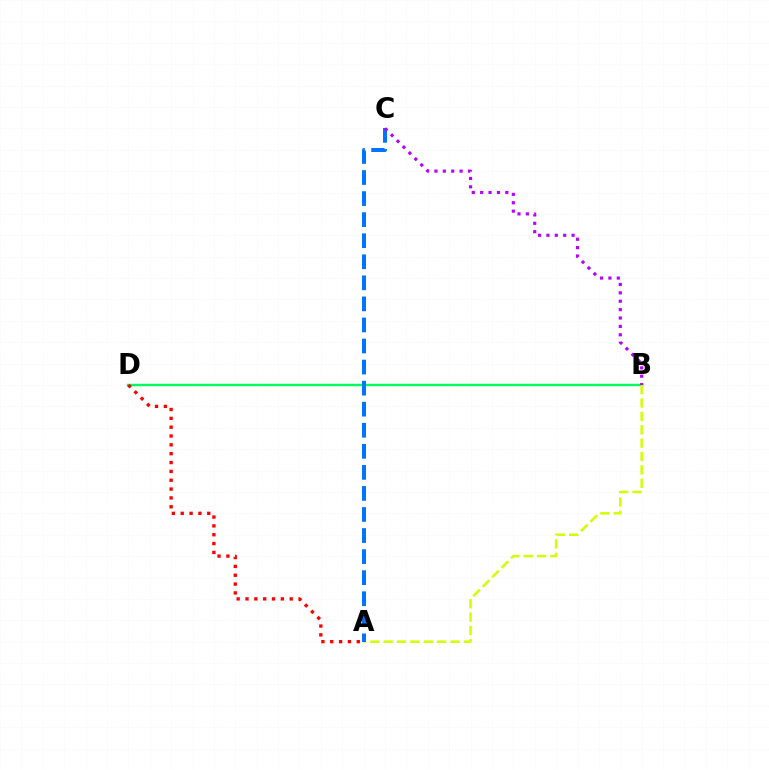{('B', 'D'): [{'color': '#00ff5c', 'line_style': 'solid', 'thickness': 1.74}], ('A', 'B'): [{'color': '#d1ff00', 'line_style': 'dashed', 'thickness': 1.82}], ('A', 'C'): [{'color': '#0074ff', 'line_style': 'dashed', 'thickness': 2.86}], ('B', 'C'): [{'color': '#b900ff', 'line_style': 'dotted', 'thickness': 2.28}], ('A', 'D'): [{'color': '#ff0000', 'line_style': 'dotted', 'thickness': 2.4}]}